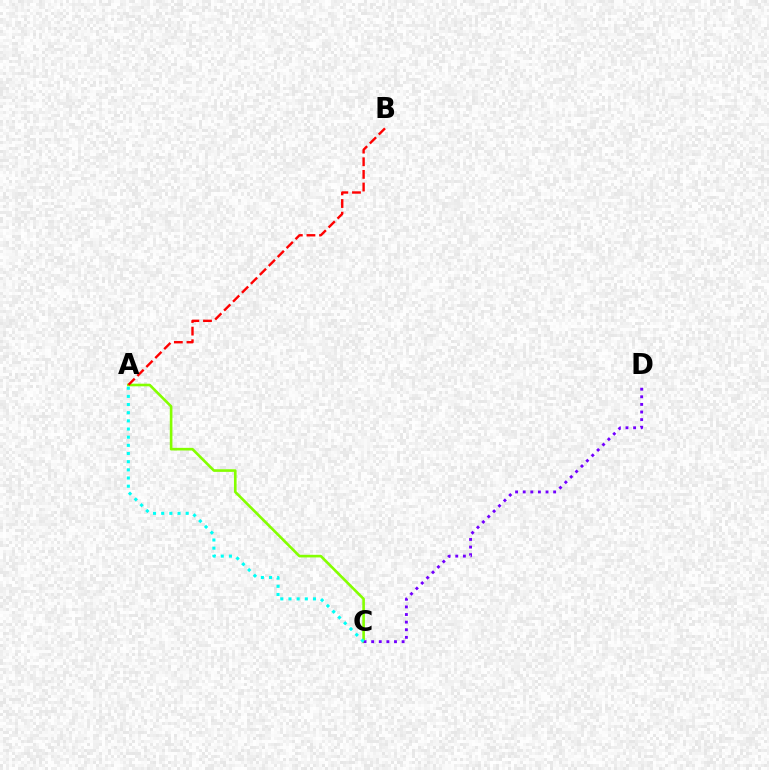{('A', 'C'): [{'color': '#84ff00', 'line_style': 'solid', 'thickness': 1.89}, {'color': '#00fff6', 'line_style': 'dotted', 'thickness': 2.22}], ('C', 'D'): [{'color': '#7200ff', 'line_style': 'dotted', 'thickness': 2.07}], ('A', 'B'): [{'color': '#ff0000', 'line_style': 'dashed', 'thickness': 1.72}]}